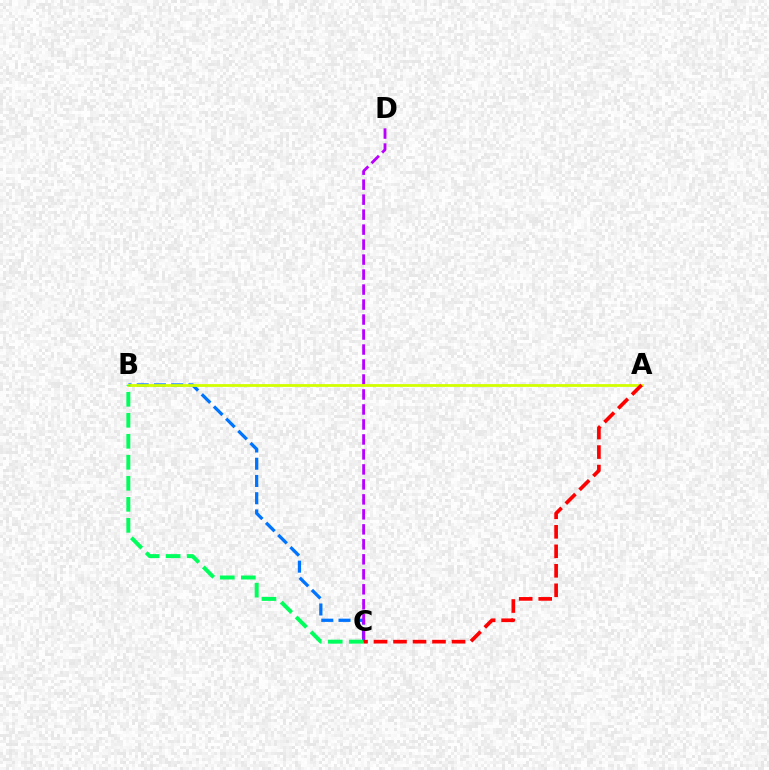{('B', 'C'): [{'color': '#0074ff', 'line_style': 'dashed', 'thickness': 2.34}, {'color': '#00ff5c', 'line_style': 'dashed', 'thickness': 2.85}], ('C', 'D'): [{'color': '#b900ff', 'line_style': 'dashed', 'thickness': 2.04}], ('A', 'B'): [{'color': '#d1ff00', 'line_style': 'solid', 'thickness': 2.0}], ('A', 'C'): [{'color': '#ff0000', 'line_style': 'dashed', 'thickness': 2.65}]}